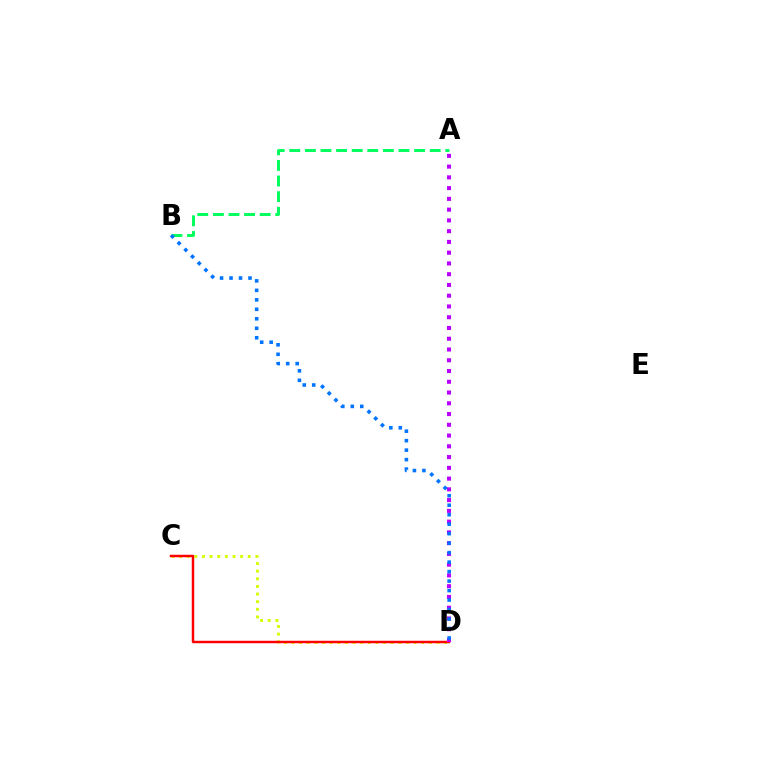{('C', 'D'): [{'color': '#d1ff00', 'line_style': 'dotted', 'thickness': 2.07}, {'color': '#ff0000', 'line_style': 'solid', 'thickness': 1.76}], ('A', 'D'): [{'color': '#b900ff', 'line_style': 'dotted', 'thickness': 2.92}], ('A', 'B'): [{'color': '#00ff5c', 'line_style': 'dashed', 'thickness': 2.12}], ('B', 'D'): [{'color': '#0074ff', 'line_style': 'dotted', 'thickness': 2.58}]}